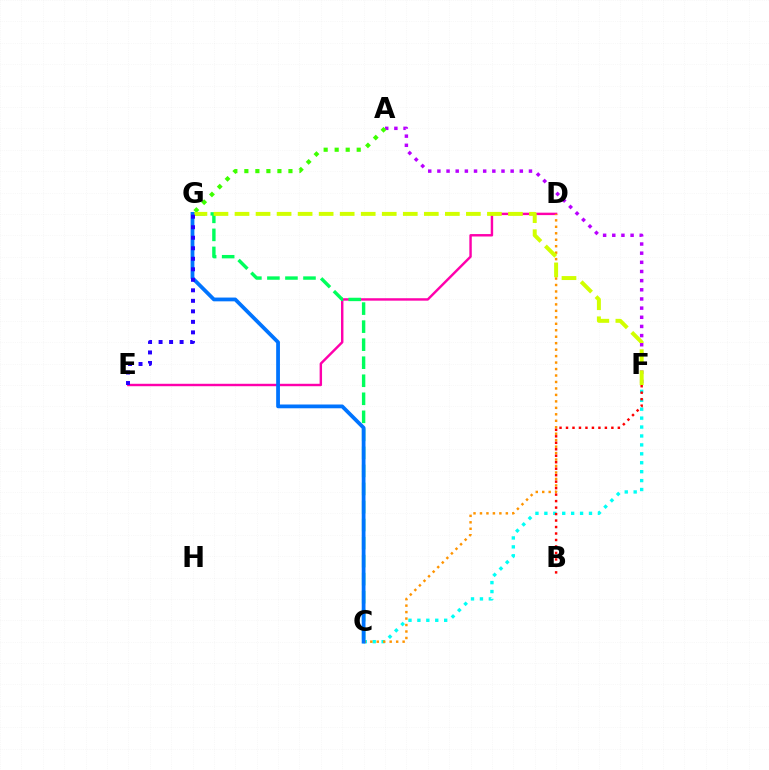{('D', 'E'): [{'color': '#ff00ac', 'line_style': 'solid', 'thickness': 1.75}], ('A', 'F'): [{'color': '#b900ff', 'line_style': 'dotted', 'thickness': 2.49}], ('C', 'F'): [{'color': '#00fff6', 'line_style': 'dotted', 'thickness': 2.42}], ('C', 'G'): [{'color': '#00ff5c', 'line_style': 'dashed', 'thickness': 2.45}, {'color': '#0074ff', 'line_style': 'solid', 'thickness': 2.72}], ('A', 'G'): [{'color': '#3dff00', 'line_style': 'dotted', 'thickness': 2.99}], ('C', 'D'): [{'color': '#ff9400', 'line_style': 'dotted', 'thickness': 1.76}], ('F', 'G'): [{'color': '#d1ff00', 'line_style': 'dashed', 'thickness': 2.86}], ('B', 'F'): [{'color': '#ff0000', 'line_style': 'dotted', 'thickness': 1.76}], ('E', 'G'): [{'color': '#2500ff', 'line_style': 'dotted', 'thickness': 2.86}]}